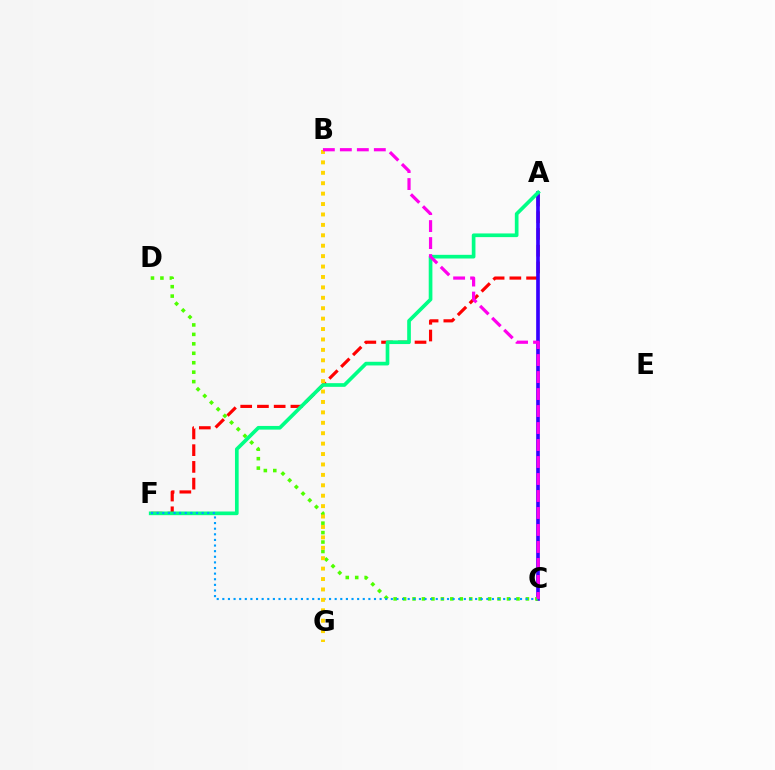{('A', 'F'): [{'color': '#ff0000', 'line_style': 'dashed', 'thickness': 2.27}, {'color': '#00ff86', 'line_style': 'solid', 'thickness': 2.65}], ('A', 'C'): [{'color': '#3700ff', 'line_style': 'solid', 'thickness': 2.64}], ('C', 'D'): [{'color': '#4fff00', 'line_style': 'dotted', 'thickness': 2.57}], ('C', 'F'): [{'color': '#009eff', 'line_style': 'dotted', 'thickness': 1.53}], ('B', 'G'): [{'color': '#ffd500', 'line_style': 'dotted', 'thickness': 2.83}], ('B', 'C'): [{'color': '#ff00ed', 'line_style': 'dashed', 'thickness': 2.31}]}